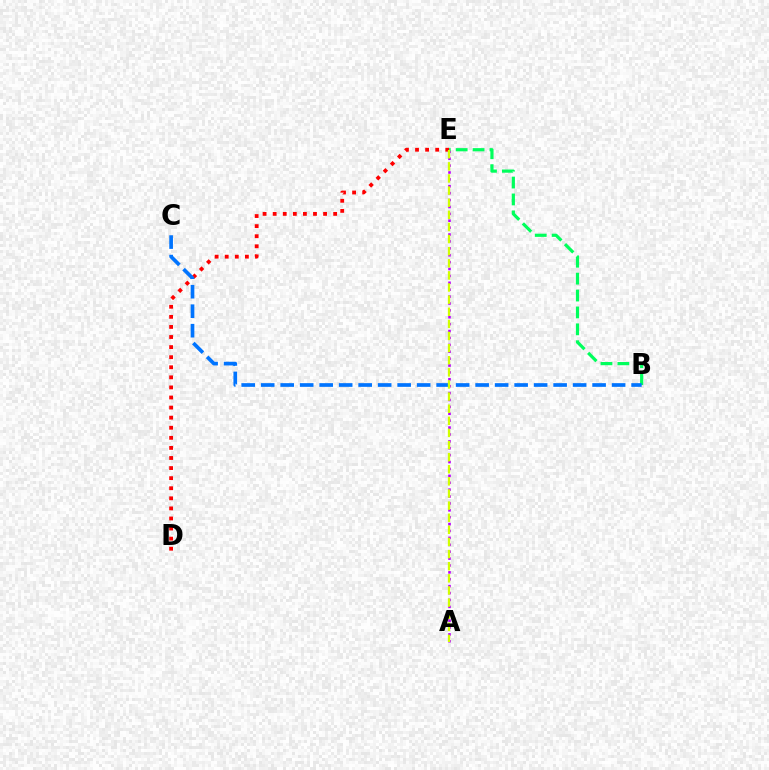{('A', 'E'): [{'color': '#b900ff', 'line_style': 'dotted', 'thickness': 1.87}, {'color': '#d1ff00', 'line_style': 'dashed', 'thickness': 1.65}], ('D', 'E'): [{'color': '#ff0000', 'line_style': 'dotted', 'thickness': 2.74}], ('B', 'E'): [{'color': '#00ff5c', 'line_style': 'dashed', 'thickness': 2.3}], ('B', 'C'): [{'color': '#0074ff', 'line_style': 'dashed', 'thickness': 2.65}]}